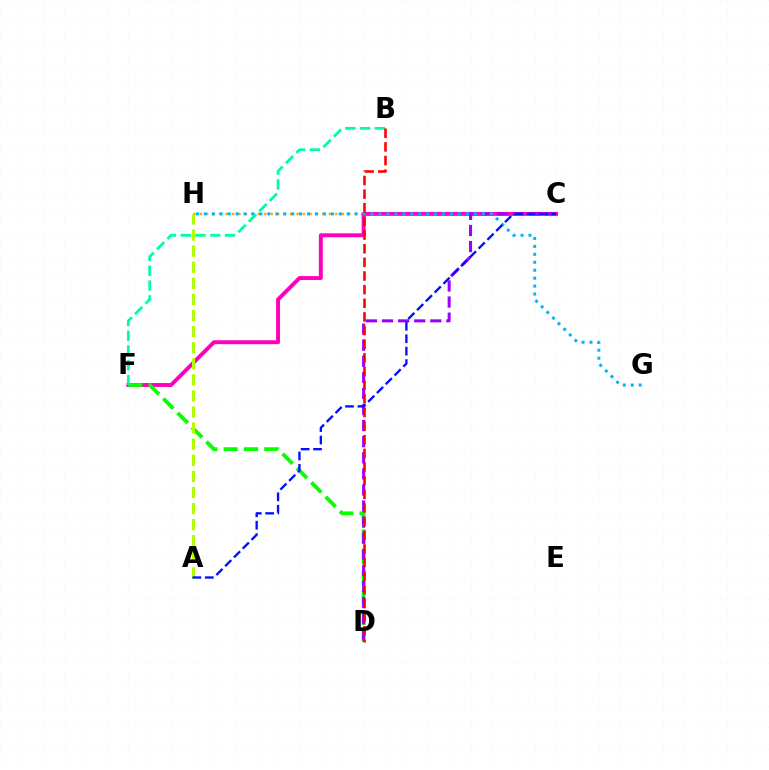{('C', 'H'): [{'color': '#ffa500', 'line_style': 'dotted', 'thickness': 1.75}], ('C', 'F'): [{'color': '#ff00bd', 'line_style': 'solid', 'thickness': 2.83}], ('D', 'F'): [{'color': '#08ff00', 'line_style': 'dashed', 'thickness': 2.76}], ('C', 'D'): [{'color': '#9b00ff', 'line_style': 'dashed', 'thickness': 2.19}], ('A', 'H'): [{'color': '#b3ff00', 'line_style': 'dashed', 'thickness': 2.19}], ('B', 'F'): [{'color': '#00ff9d', 'line_style': 'dashed', 'thickness': 2.01}], ('G', 'H'): [{'color': '#00b5ff', 'line_style': 'dotted', 'thickness': 2.16}], ('B', 'D'): [{'color': '#ff0000', 'line_style': 'dashed', 'thickness': 1.85}], ('A', 'C'): [{'color': '#0010ff', 'line_style': 'dashed', 'thickness': 1.69}]}